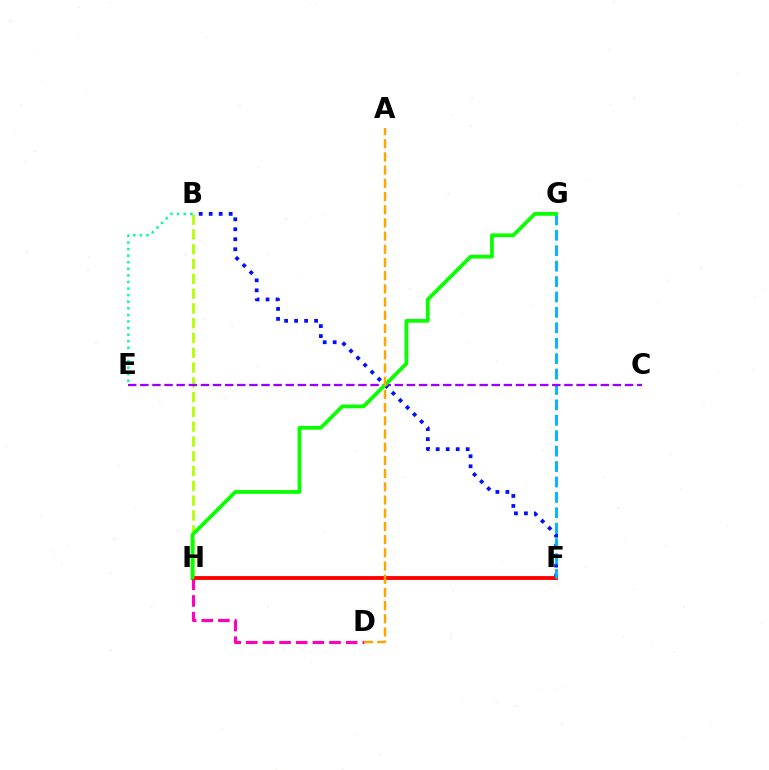{('B', 'H'): [{'color': '#b3ff00', 'line_style': 'dashed', 'thickness': 2.01}], ('B', 'F'): [{'color': '#0010ff', 'line_style': 'dotted', 'thickness': 2.71}], ('D', 'H'): [{'color': '#ff00bd', 'line_style': 'dashed', 'thickness': 2.26}], ('F', 'H'): [{'color': '#ff0000', 'line_style': 'solid', 'thickness': 2.77}], ('F', 'G'): [{'color': '#00b5ff', 'line_style': 'dashed', 'thickness': 2.09}], ('C', 'E'): [{'color': '#9b00ff', 'line_style': 'dashed', 'thickness': 1.65}], ('B', 'E'): [{'color': '#00ff9d', 'line_style': 'dotted', 'thickness': 1.79}], ('G', 'H'): [{'color': '#08ff00', 'line_style': 'solid', 'thickness': 2.7}], ('A', 'D'): [{'color': '#ffa500', 'line_style': 'dashed', 'thickness': 1.79}]}